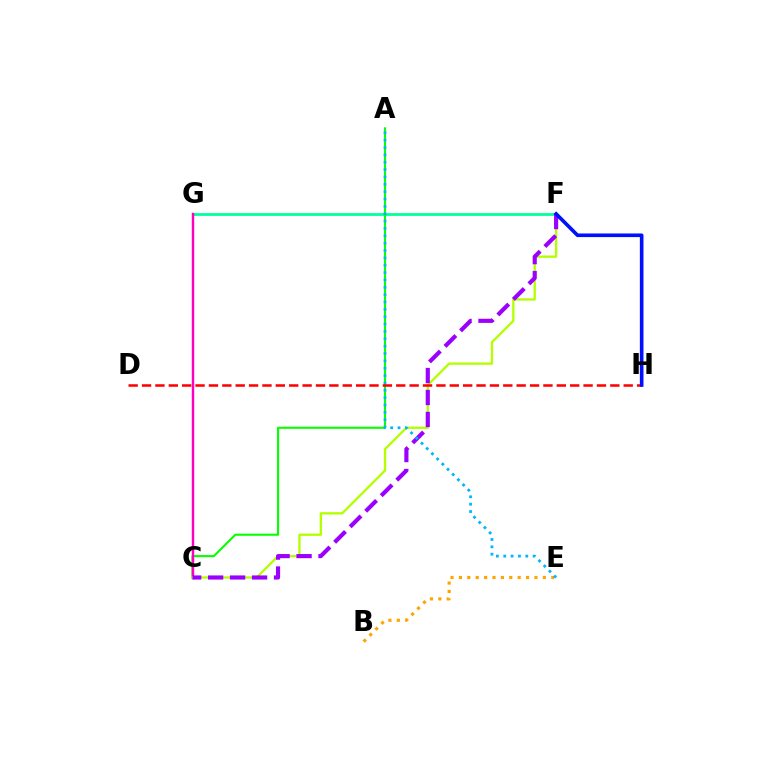{('F', 'G'): [{'color': '#00ff9d', 'line_style': 'solid', 'thickness': 1.98}], ('B', 'E'): [{'color': '#ffa500', 'line_style': 'dotted', 'thickness': 2.28}], ('A', 'C'): [{'color': '#08ff00', 'line_style': 'solid', 'thickness': 1.52}], ('C', 'G'): [{'color': '#ff00bd', 'line_style': 'solid', 'thickness': 1.75}], ('C', 'F'): [{'color': '#b3ff00', 'line_style': 'solid', 'thickness': 1.68}, {'color': '#9b00ff', 'line_style': 'dashed', 'thickness': 2.98}], ('A', 'E'): [{'color': '#00b5ff', 'line_style': 'dotted', 'thickness': 2.0}], ('D', 'H'): [{'color': '#ff0000', 'line_style': 'dashed', 'thickness': 1.82}], ('F', 'H'): [{'color': '#0010ff', 'line_style': 'solid', 'thickness': 2.6}]}